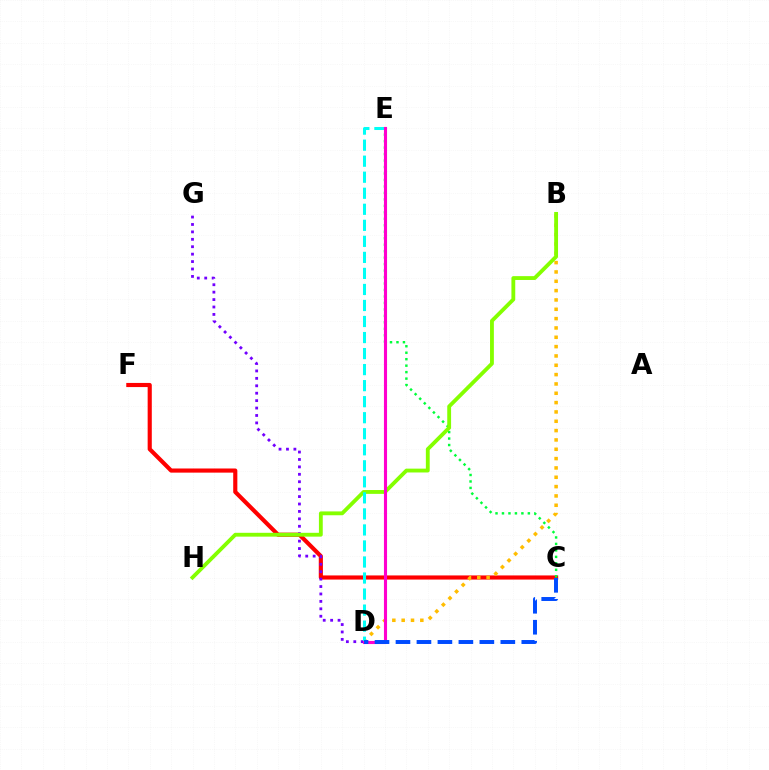{('C', 'F'): [{'color': '#ff0000', 'line_style': 'solid', 'thickness': 2.98}], ('C', 'E'): [{'color': '#00ff39', 'line_style': 'dotted', 'thickness': 1.76}], ('B', 'D'): [{'color': '#ffbd00', 'line_style': 'dotted', 'thickness': 2.54}], ('D', 'G'): [{'color': '#7200ff', 'line_style': 'dotted', 'thickness': 2.02}], ('B', 'H'): [{'color': '#84ff00', 'line_style': 'solid', 'thickness': 2.76}], ('D', 'E'): [{'color': '#00fff6', 'line_style': 'dashed', 'thickness': 2.18}, {'color': '#ff00cf', 'line_style': 'solid', 'thickness': 2.23}], ('C', 'D'): [{'color': '#004bff', 'line_style': 'dashed', 'thickness': 2.85}]}